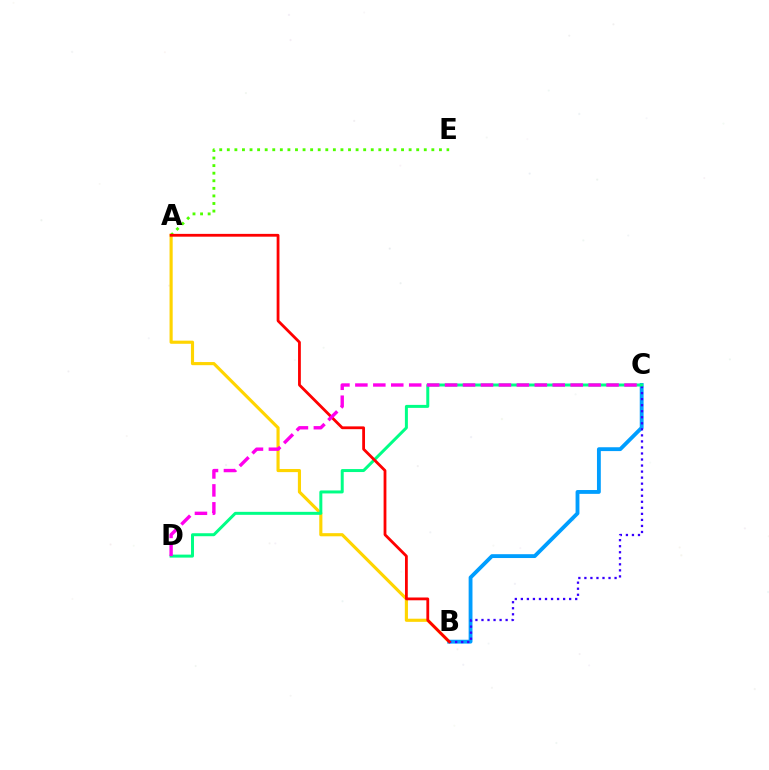{('A', 'B'): [{'color': '#ffd500', 'line_style': 'solid', 'thickness': 2.26}, {'color': '#ff0000', 'line_style': 'solid', 'thickness': 2.01}], ('A', 'E'): [{'color': '#4fff00', 'line_style': 'dotted', 'thickness': 2.06}], ('B', 'C'): [{'color': '#009eff', 'line_style': 'solid', 'thickness': 2.77}, {'color': '#3700ff', 'line_style': 'dotted', 'thickness': 1.64}], ('C', 'D'): [{'color': '#00ff86', 'line_style': 'solid', 'thickness': 2.15}, {'color': '#ff00ed', 'line_style': 'dashed', 'thickness': 2.44}]}